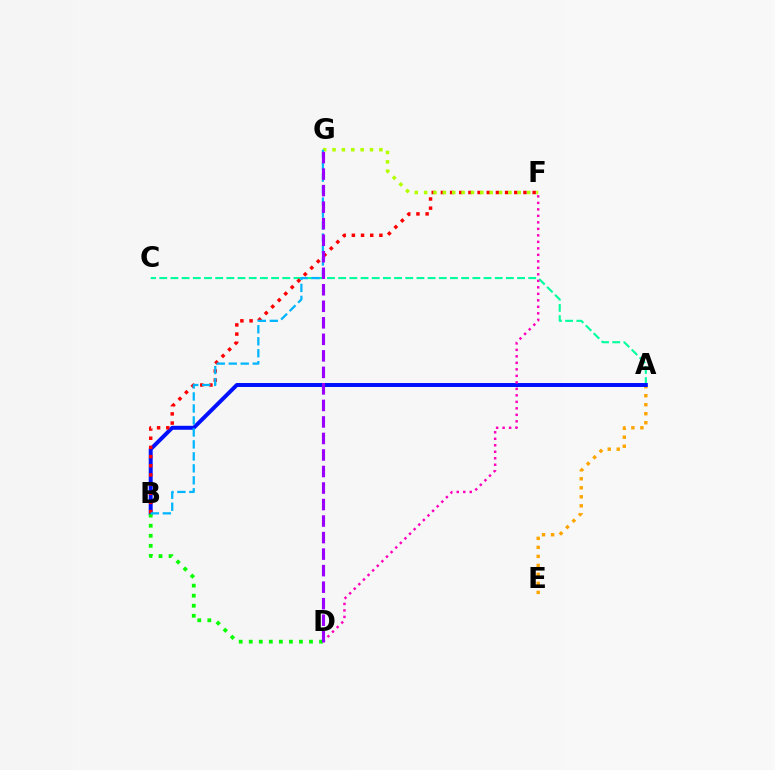{('A', 'E'): [{'color': '#ffa500', 'line_style': 'dotted', 'thickness': 2.45}], ('A', 'C'): [{'color': '#00ff9d', 'line_style': 'dashed', 'thickness': 1.52}], ('A', 'B'): [{'color': '#0010ff', 'line_style': 'solid', 'thickness': 2.85}], ('B', 'D'): [{'color': '#08ff00', 'line_style': 'dotted', 'thickness': 2.73}], ('B', 'F'): [{'color': '#ff0000', 'line_style': 'dotted', 'thickness': 2.49}], ('F', 'G'): [{'color': '#b3ff00', 'line_style': 'dotted', 'thickness': 2.55}], ('D', 'F'): [{'color': '#ff00bd', 'line_style': 'dotted', 'thickness': 1.77}], ('B', 'G'): [{'color': '#00b5ff', 'line_style': 'dashed', 'thickness': 1.63}], ('D', 'G'): [{'color': '#9b00ff', 'line_style': 'dashed', 'thickness': 2.24}]}